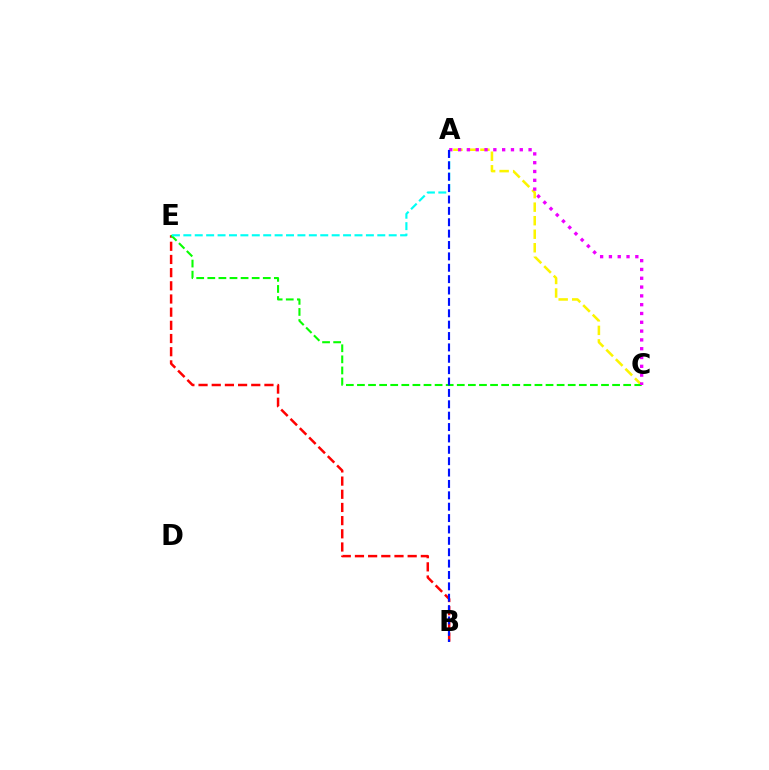{('A', 'C'): [{'color': '#fcf500', 'line_style': 'dashed', 'thickness': 1.84}, {'color': '#ee00ff', 'line_style': 'dotted', 'thickness': 2.39}], ('B', 'E'): [{'color': '#ff0000', 'line_style': 'dashed', 'thickness': 1.79}], ('C', 'E'): [{'color': '#08ff00', 'line_style': 'dashed', 'thickness': 1.51}], ('A', 'E'): [{'color': '#00fff6', 'line_style': 'dashed', 'thickness': 1.55}], ('A', 'B'): [{'color': '#0010ff', 'line_style': 'dashed', 'thickness': 1.55}]}